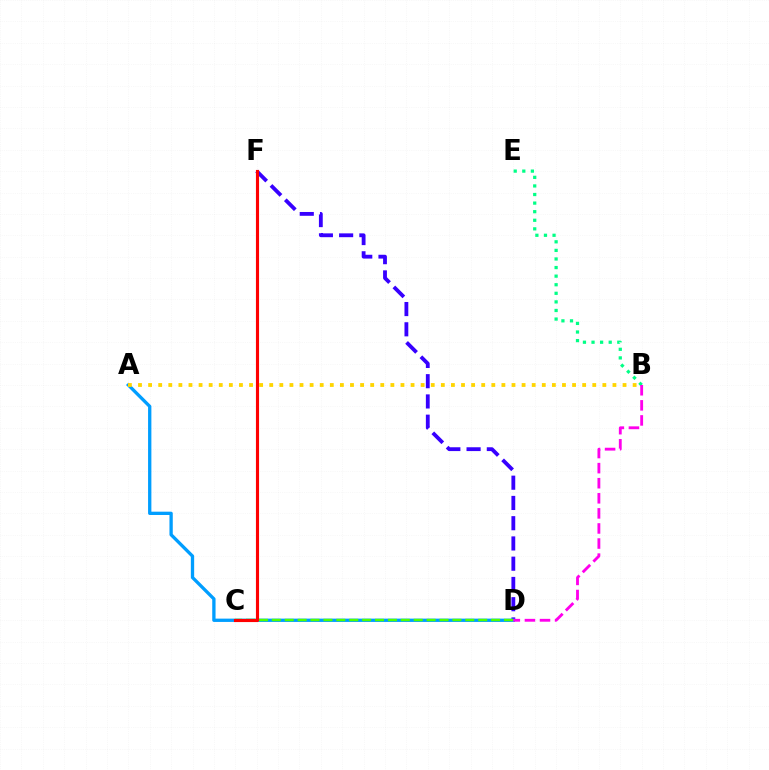{('D', 'F'): [{'color': '#3700ff', 'line_style': 'dashed', 'thickness': 2.75}], ('A', 'D'): [{'color': '#009eff', 'line_style': 'solid', 'thickness': 2.39}], ('C', 'D'): [{'color': '#4fff00', 'line_style': 'dashed', 'thickness': 1.75}], ('A', 'B'): [{'color': '#ffd500', 'line_style': 'dotted', 'thickness': 2.74}], ('C', 'F'): [{'color': '#ff0000', 'line_style': 'solid', 'thickness': 2.26}], ('B', 'E'): [{'color': '#00ff86', 'line_style': 'dotted', 'thickness': 2.33}], ('B', 'D'): [{'color': '#ff00ed', 'line_style': 'dashed', 'thickness': 2.05}]}